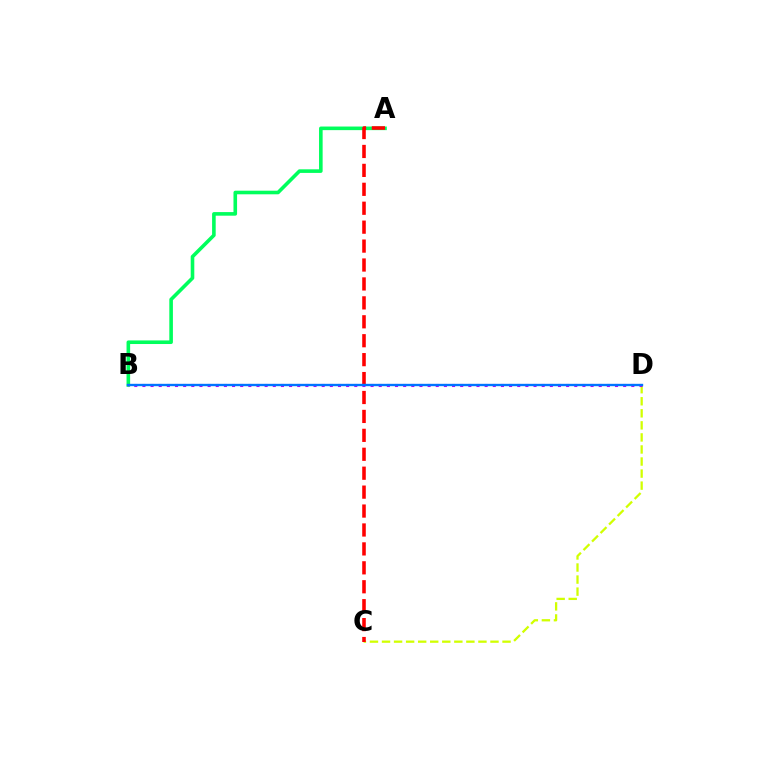{('A', 'B'): [{'color': '#00ff5c', 'line_style': 'solid', 'thickness': 2.59}], ('C', 'D'): [{'color': '#d1ff00', 'line_style': 'dashed', 'thickness': 1.64}], ('A', 'C'): [{'color': '#ff0000', 'line_style': 'dashed', 'thickness': 2.57}], ('B', 'D'): [{'color': '#b900ff', 'line_style': 'dotted', 'thickness': 2.21}, {'color': '#0074ff', 'line_style': 'solid', 'thickness': 1.7}]}